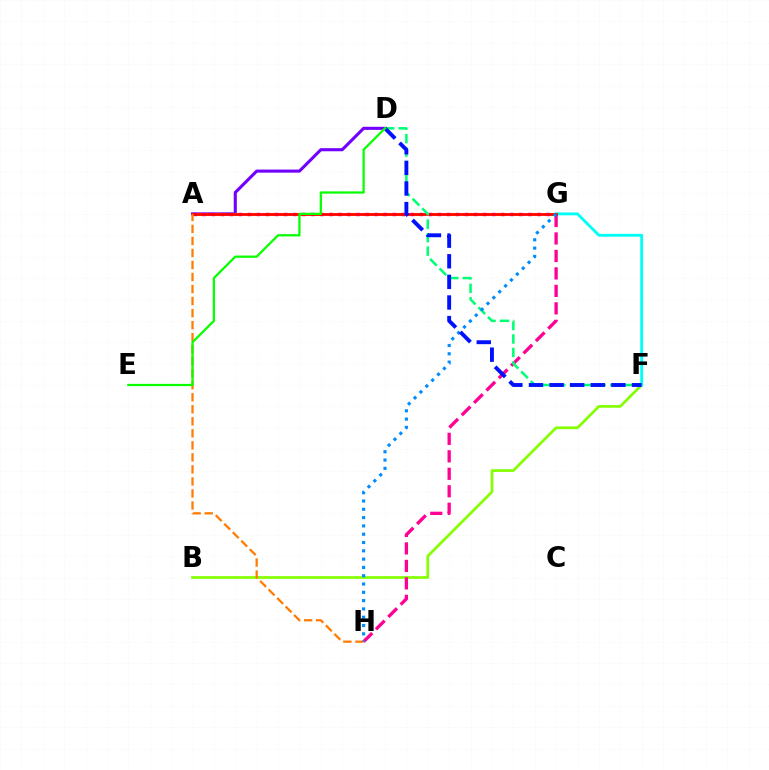{('A', 'D'): [{'color': '#7200ff', 'line_style': 'solid', 'thickness': 2.22}], ('B', 'F'): [{'color': '#84ff00', 'line_style': 'solid', 'thickness': 1.94}], ('A', 'G'): [{'color': '#fcf500', 'line_style': 'dashed', 'thickness': 2.25}, {'color': '#ee00ff', 'line_style': 'dotted', 'thickness': 2.46}, {'color': '#ff0000', 'line_style': 'solid', 'thickness': 2.0}], ('F', 'G'): [{'color': '#00fff6', 'line_style': 'solid', 'thickness': 2.06}], ('G', 'H'): [{'color': '#ff0094', 'line_style': 'dashed', 'thickness': 2.37}, {'color': '#008cff', 'line_style': 'dotted', 'thickness': 2.26}], ('A', 'H'): [{'color': '#ff7c00', 'line_style': 'dashed', 'thickness': 1.63}], ('D', 'F'): [{'color': '#00ff74', 'line_style': 'dashed', 'thickness': 1.83}, {'color': '#0010ff', 'line_style': 'dashed', 'thickness': 2.8}], ('D', 'E'): [{'color': '#08ff00', 'line_style': 'solid', 'thickness': 1.63}]}